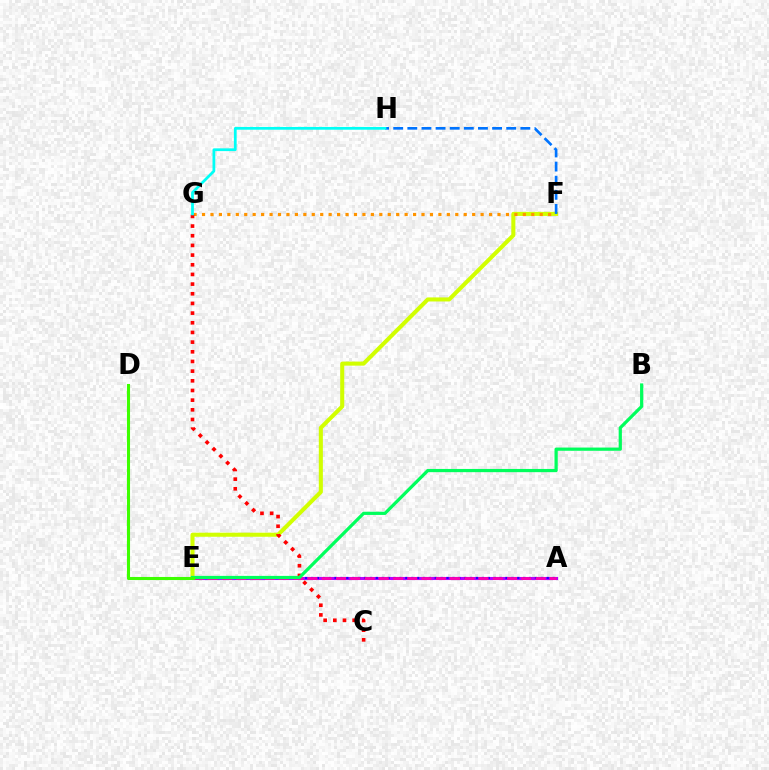{('E', 'F'): [{'color': '#d1ff00', 'line_style': 'solid', 'thickness': 2.92}], ('F', 'H'): [{'color': '#0074ff', 'line_style': 'dashed', 'thickness': 1.92}], ('F', 'G'): [{'color': '#ff9400', 'line_style': 'dotted', 'thickness': 2.29}], ('A', 'E'): [{'color': '#b900ff', 'line_style': 'solid', 'thickness': 2.21}, {'color': '#2500ff', 'line_style': 'dotted', 'thickness': 1.6}, {'color': '#ff00ac', 'line_style': 'dashed', 'thickness': 1.94}], ('C', 'G'): [{'color': '#ff0000', 'line_style': 'dotted', 'thickness': 2.63}], ('G', 'H'): [{'color': '#00fff6', 'line_style': 'solid', 'thickness': 1.99}], ('B', 'E'): [{'color': '#00ff5c', 'line_style': 'solid', 'thickness': 2.32}], ('D', 'E'): [{'color': '#3dff00', 'line_style': 'solid', 'thickness': 2.22}]}